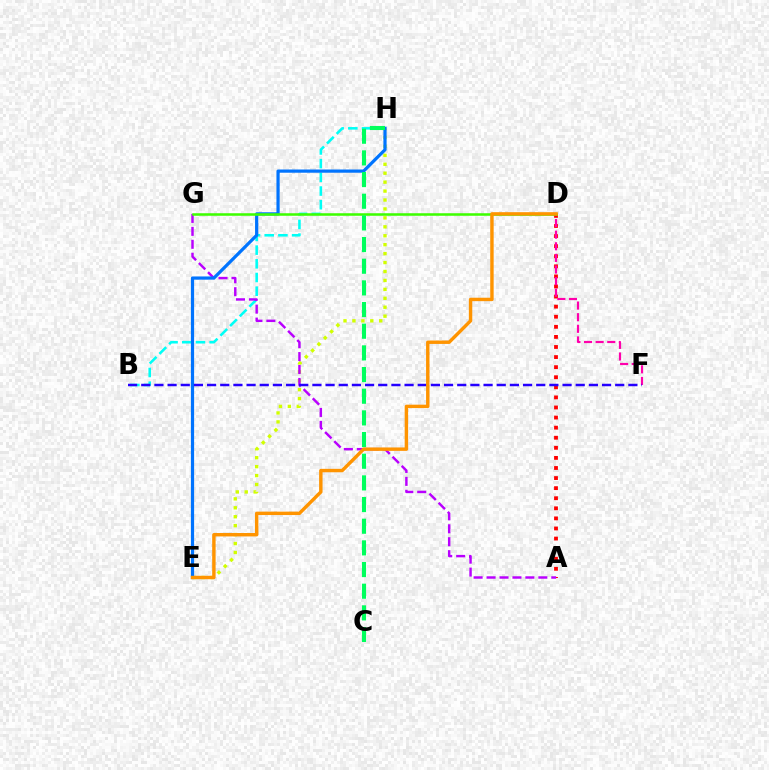{('B', 'H'): [{'color': '#00fff6', 'line_style': 'dashed', 'thickness': 1.86}], ('E', 'H'): [{'color': '#d1ff00', 'line_style': 'dotted', 'thickness': 2.43}, {'color': '#0074ff', 'line_style': 'solid', 'thickness': 2.31}], ('A', 'D'): [{'color': '#ff0000', 'line_style': 'dotted', 'thickness': 2.74}], ('A', 'G'): [{'color': '#b900ff', 'line_style': 'dashed', 'thickness': 1.76}], ('D', 'F'): [{'color': '#ff00ac', 'line_style': 'dashed', 'thickness': 1.58}], ('D', 'G'): [{'color': '#3dff00', 'line_style': 'solid', 'thickness': 1.83}], ('B', 'F'): [{'color': '#2500ff', 'line_style': 'dashed', 'thickness': 1.79}], ('C', 'H'): [{'color': '#00ff5c', 'line_style': 'dashed', 'thickness': 2.94}], ('D', 'E'): [{'color': '#ff9400', 'line_style': 'solid', 'thickness': 2.46}]}